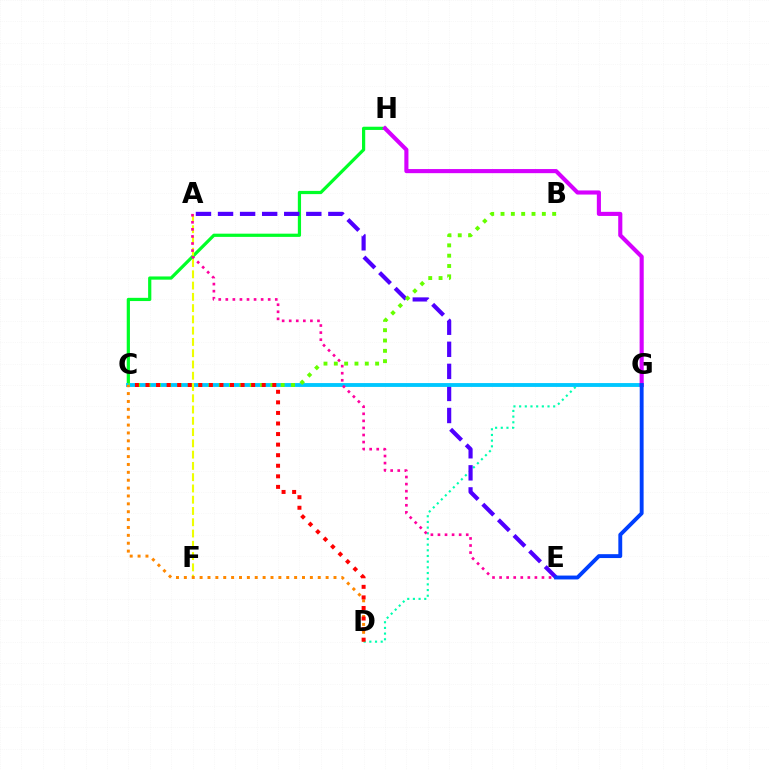{('C', 'H'): [{'color': '#00ff27', 'line_style': 'solid', 'thickness': 2.32}], ('D', 'G'): [{'color': '#00ffaf', 'line_style': 'dotted', 'thickness': 1.54}], ('A', 'E'): [{'color': '#4f00ff', 'line_style': 'dashed', 'thickness': 3.0}, {'color': '#ff00a0', 'line_style': 'dotted', 'thickness': 1.92}], ('C', 'G'): [{'color': '#00c7ff', 'line_style': 'solid', 'thickness': 2.77}], ('A', 'F'): [{'color': '#eeff00', 'line_style': 'dashed', 'thickness': 1.53}], ('B', 'C'): [{'color': '#66ff00', 'line_style': 'dotted', 'thickness': 2.81}], ('G', 'H'): [{'color': '#d600ff', 'line_style': 'solid', 'thickness': 2.96}], ('E', 'G'): [{'color': '#003fff', 'line_style': 'solid', 'thickness': 2.79}], ('C', 'D'): [{'color': '#ff8800', 'line_style': 'dotted', 'thickness': 2.14}, {'color': '#ff0000', 'line_style': 'dotted', 'thickness': 2.87}]}